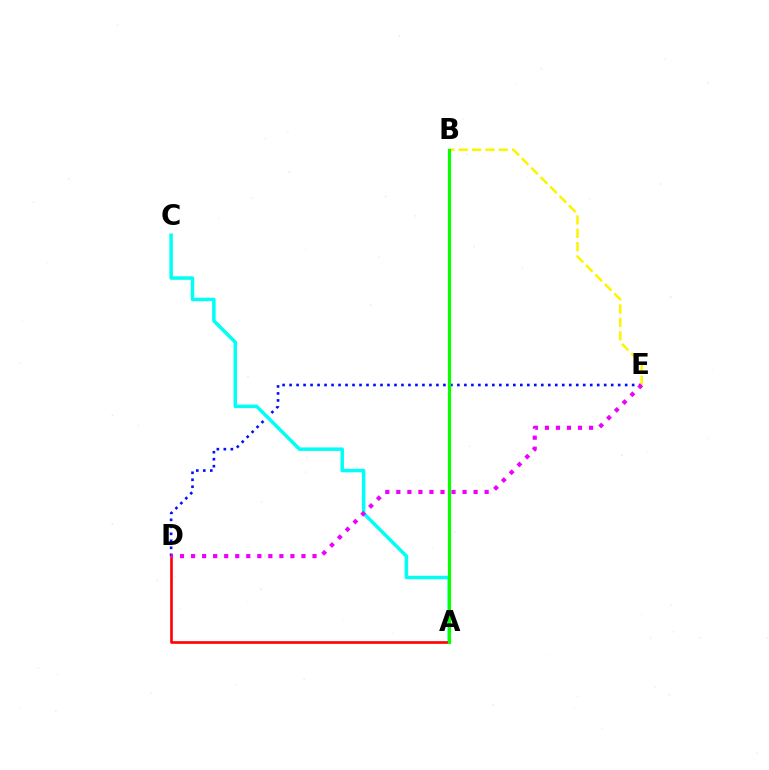{('D', 'E'): [{'color': '#0010ff', 'line_style': 'dotted', 'thickness': 1.9}, {'color': '#ee00ff', 'line_style': 'dotted', 'thickness': 3.0}], ('B', 'E'): [{'color': '#fcf500', 'line_style': 'dashed', 'thickness': 1.81}], ('A', 'C'): [{'color': '#00fff6', 'line_style': 'solid', 'thickness': 2.52}], ('A', 'D'): [{'color': '#ff0000', 'line_style': 'solid', 'thickness': 1.9}], ('A', 'B'): [{'color': '#08ff00', 'line_style': 'solid', 'thickness': 2.29}]}